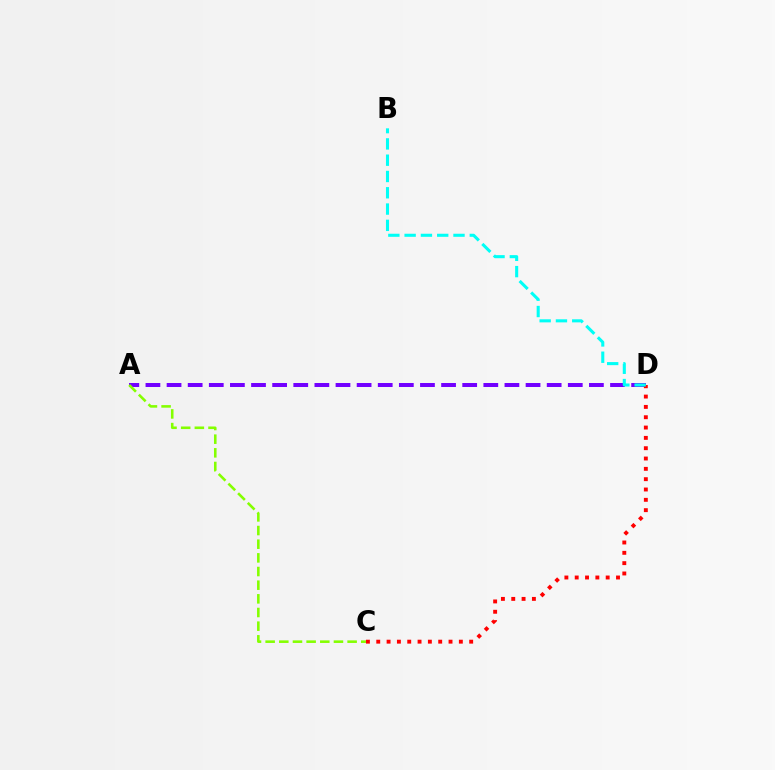{('A', 'D'): [{'color': '#7200ff', 'line_style': 'dashed', 'thickness': 2.87}], ('C', 'D'): [{'color': '#ff0000', 'line_style': 'dotted', 'thickness': 2.81}], ('B', 'D'): [{'color': '#00fff6', 'line_style': 'dashed', 'thickness': 2.21}], ('A', 'C'): [{'color': '#84ff00', 'line_style': 'dashed', 'thickness': 1.86}]}